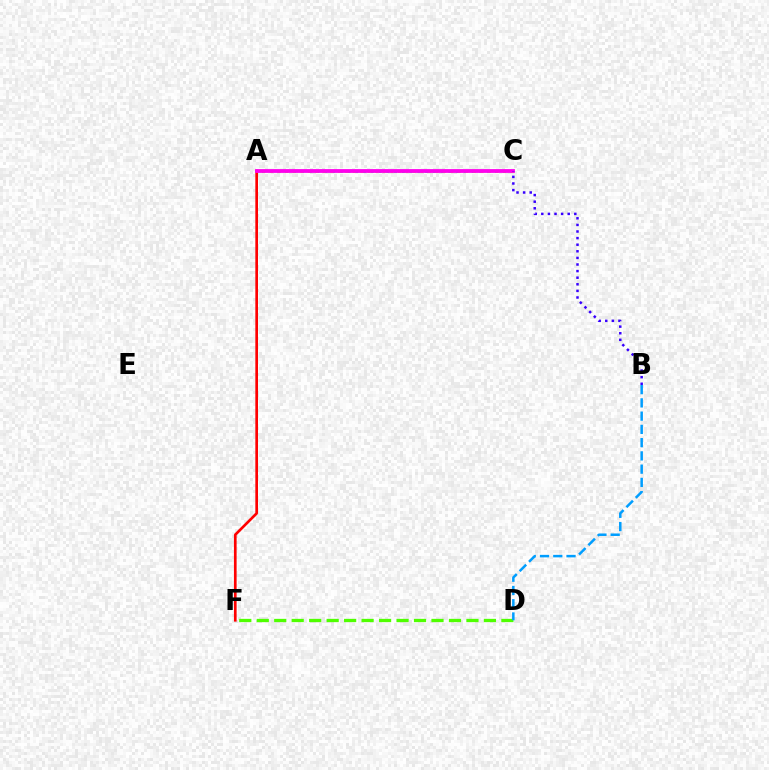{('A', 'C'): [{'color': '#00ff86', 'line_style': 'dotted', 'thickness': 2.11}, {'color': '#ffd500', 'line_style': 'dotted', 'thickness': 2.04}, {'color': '#ff00ed', 'line_style': 'solid', 'thickness': 2.73}], ('A', 'F'): [{'color': '#ff0000', 'line_style': 'solid', 'thickness': 1.93}], ('D', 'F'): [{'color': '#4fff00', 'line_style': 'dashed', 'thickness': 2.37}], ('B', 'D'): [{'color': '#009eff', 'line_style': 'dashed', 'thickness': 1.8}], ('B', 'C'): [{'color': '#3700ff', 'line_style': 'dotted', 'thickness': 1.79}]}